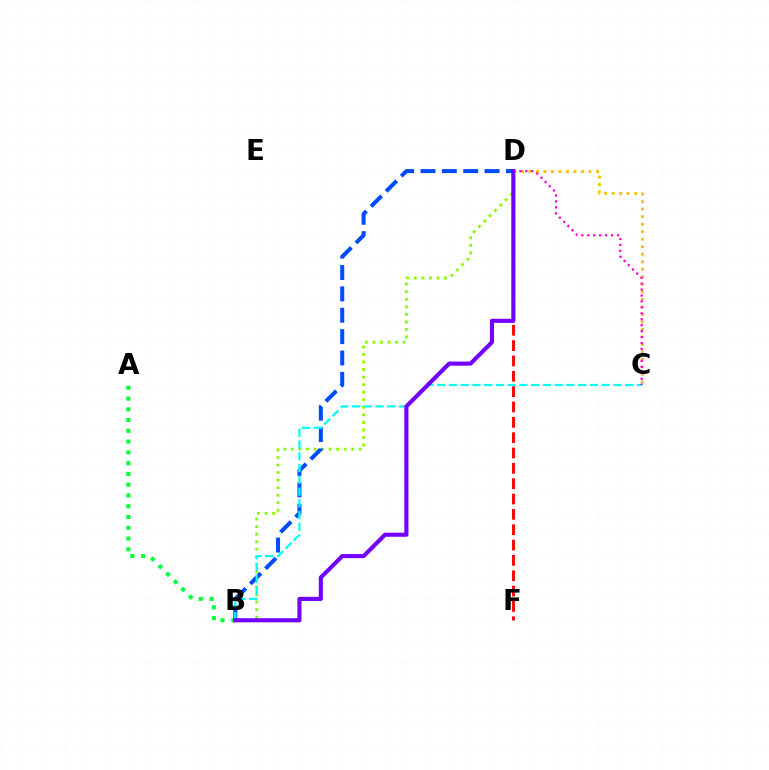{('B', 'D'): [{'color': '#84ff00', 'line_style': 'dotted', 'thickness': 2.05}, {'color': '#004bff', 'line_style': 'dashed', 'thickness': 2.9}, {'color': '#7200ff', 'line_style': 'solid', 'thickness': 2.96}], ('D', 'F'): [{'color': '#ff0000', 'line_style': 'dashed', 'thickness': 2.08}], ('B', 'C'): [{'color': '#00fff6', 'line_style': 'dashed', 'thickness': 1.6}], ('A', 'B'): [{'color': '#00ff39', 'line_style': 'dotted', 'thickness': 2.93}], ('C', 'D'): [{'color': '#ffbd00', 'line_style': 'dotted', 'thickness': 2.04}, {'color': '#ff00cf', 'line_style': 'dotted', 'thickness': 1.62}]}